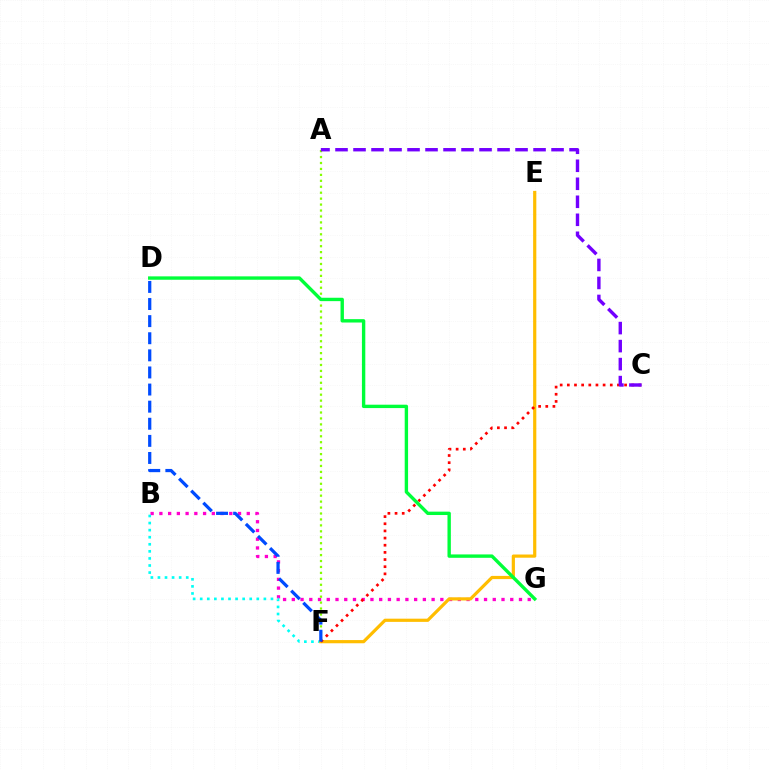{('B', 'G'): [{'color': '#ff00cf', 'line_style': 'dotted', 'thickness': 2.37}], ('B', 'F'): [{'color': '#00fff6', 'line_style': 'dotted', 'thickness': 1.92}], ('E', 'F'): [{'color': '#ffbd00', 'line_style': 'solid', 'thickness': 2.3}], ('A', 'F'): [{'color': '#84ff00', 'line_style': 'dotted', 'thickness': 1.61}], ('C', 'F'): [{'color': '#ff0000', 'line_style': 'dotted', 'thickness': 1.94}], ('A', 'C'): [{'color': '#7200ff', 'line_style': 'dashed', 'thickness': 2.45}], ('D', 'F'): [{'color': '#004bff', 'line_style': 'dashed', 'thickness': 2.32}], ('D', 'G'): [{'color': '#00ff39', 'line_style': 'solid', 'thickness': 2.43}]}